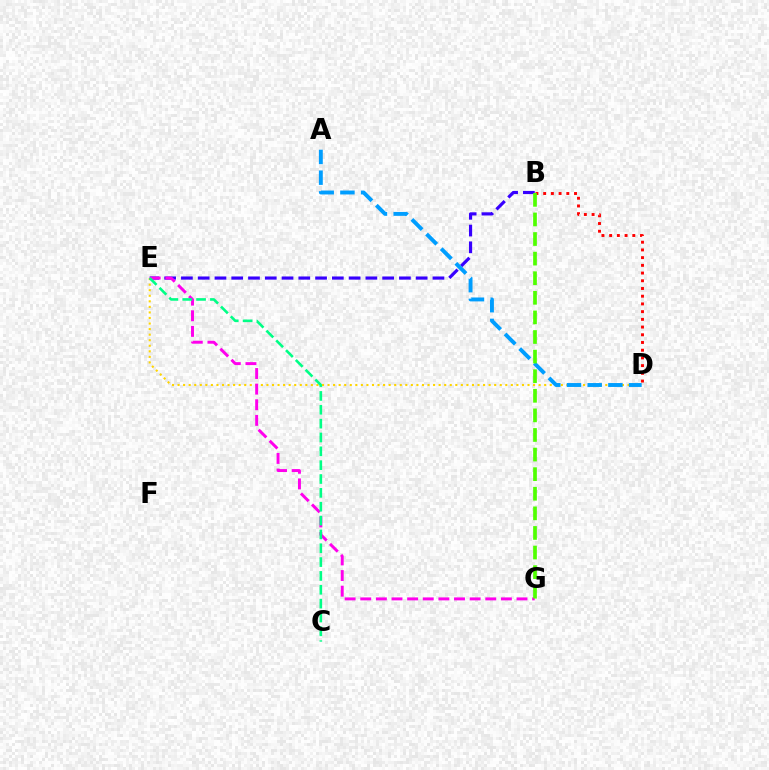{('D', 'E'): [{'color': '#ffd500', 'line_style': 'dotted', 'thickness': 1.51}], ('B', 'E'): [{'color': '#3700ff', 'line_style': 'dashed', 'thickness': 2.28}], ('E', 'G'): [{'color': '#ff00ed', 'line_style': 'dashed', 'thickness': 2.12}], ('C', 'E'): [{'color': '#00ff86', 'line_style': 'dashed', 'thickness': 1.88}], ('B', 'D'): [{'color': '#ff0000', 'line_style': 'dotted', 'thickness': 2.1}], ('A', 'D'): [{'color': '#009eff', 'line_style': 'dashed', 'thickness': 2.81}], ('B', 'G'): [{'color': '#4fff00', 'line_style': 'dashed', 'thickness': 2.66}]}